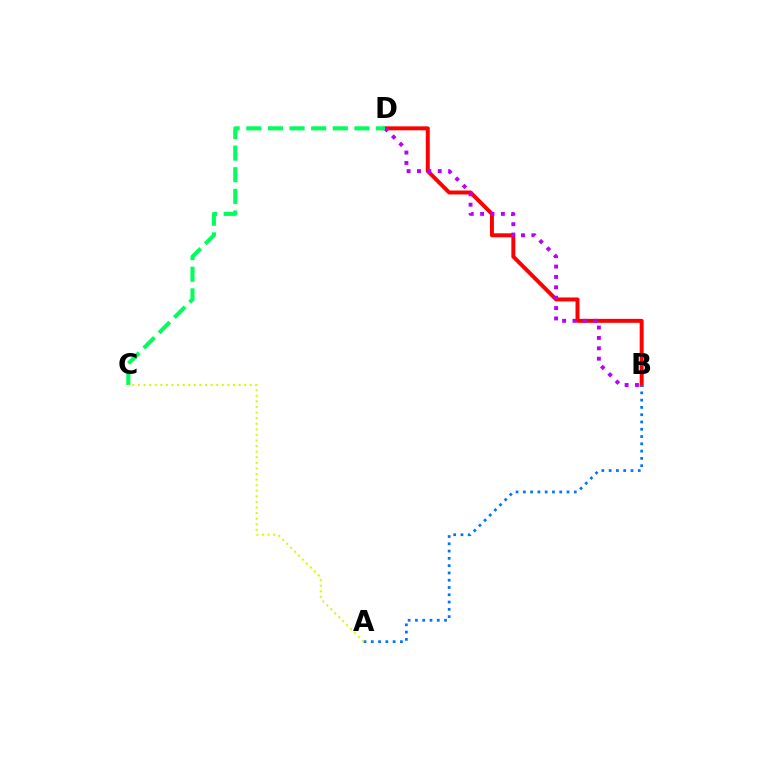{('B', 'D'): [{'color': '#ff0000', 'line_style': 'solid', 'thickness': 2.85}, {'color': '#b900ff', 'line_style': 'dotted', 'thickness': 2.82}], ('C', 'D'): [{'color': '#00ff5c', 'line_style': 'dashed', 'thickness': 2.94}], ('A', 'B'): [{'color': '#0074ff', 'line_style': 'dotted', 'thickness': 1.98}], ('A', 'C'): [{'color': '#d1ff00', 'line_style': 'dotted', 'thickness': 1.52}]}